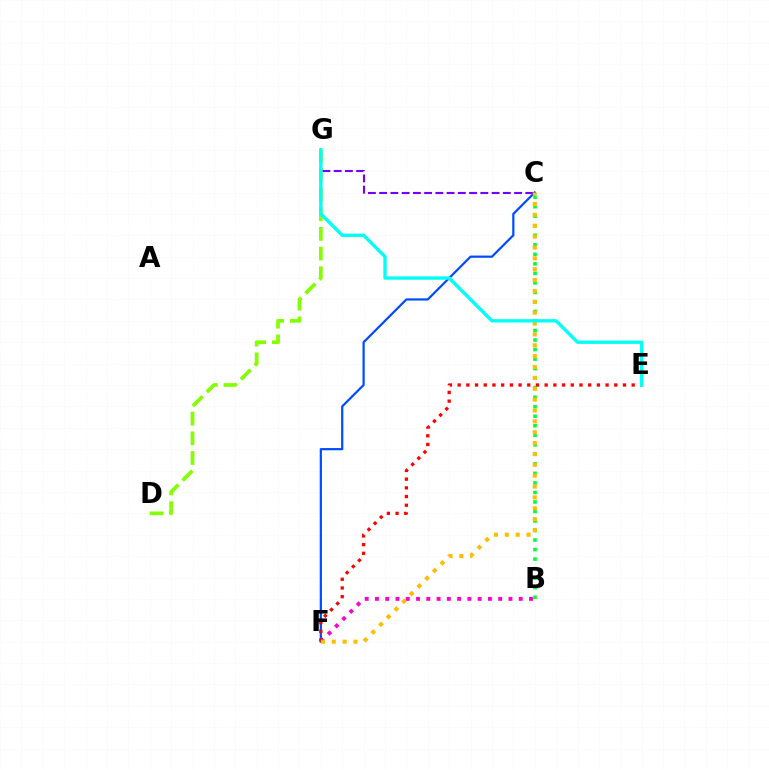{('C', 'F'): [{'color': '#004bff', 'line_style': 'solid', 'thickness': 1.59}, {'color': '#ffbd00', 'line_style': 'dotted', 'thickness': 2.95}], ('B', 'F'): [{'color': '#ff00cf', 'line_style': 'dotted', 'thickness': 2.79}], ('B', 'C'): [{'color': '#00ff39', 'line_style': 'dotted', 'thickness': 2.59}], ('D', 'G'): [{'color': '#84ff00', 'line_style': 'dashed', 'thickness': 2.67}], ('C', 'G'): [{'color': '#7200ff', 'line_style': 'dashed', 'thickness': 1.53}], ('E', 'F'): [{'color': '#ff0000', 'line_style': 'dotted', 'thickness': 2.36}], ('E', 'G'): [{'color': '#00fff6', 'line_style': 'solid', 'thickness': 2.4}]}